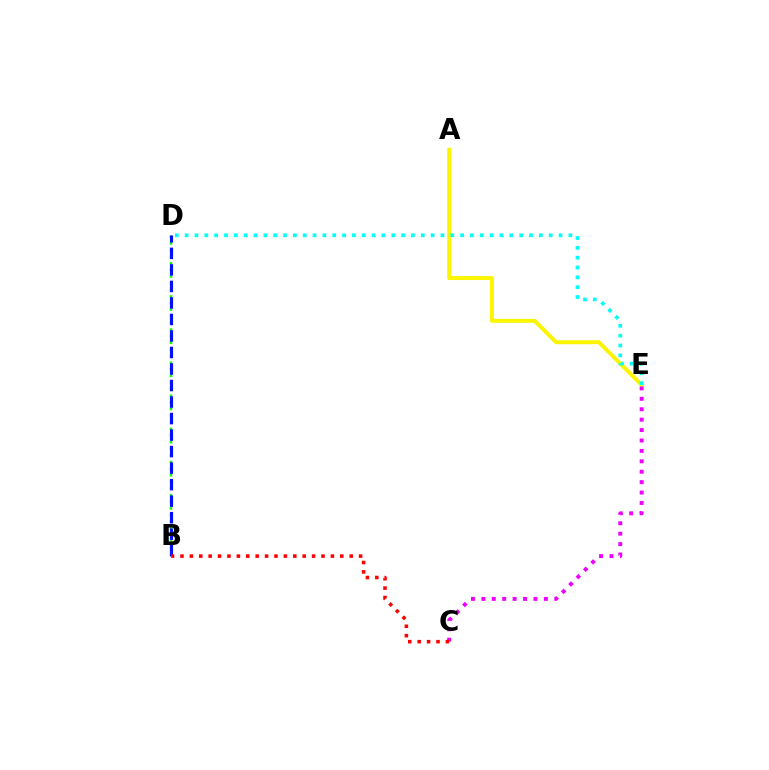{('A', 'E'): [{'color': '#fcf500', 'line_style': 'solid', 'thickness': 2.85}], ('B', 'D'): [{'color': '#08ff00', 'line_style': 'dotted', 'thickness': 1.8}, {'color': '#0010ff', 'line_style': 'dashed', 'thickness': 2.24}], ('D', 'E'): [{'color': '#00fff6', 'line_style': 'dotted', 'thickness': 2.67}], ('C', 'E'): [{'color': '#ee00ff', 'line_style': 'dotted', 'thickness': 2.83}], ('B', 'C'): [{'color': '#ff0000', 'line_style': 'dotted', 'thickness': 2.55}]}